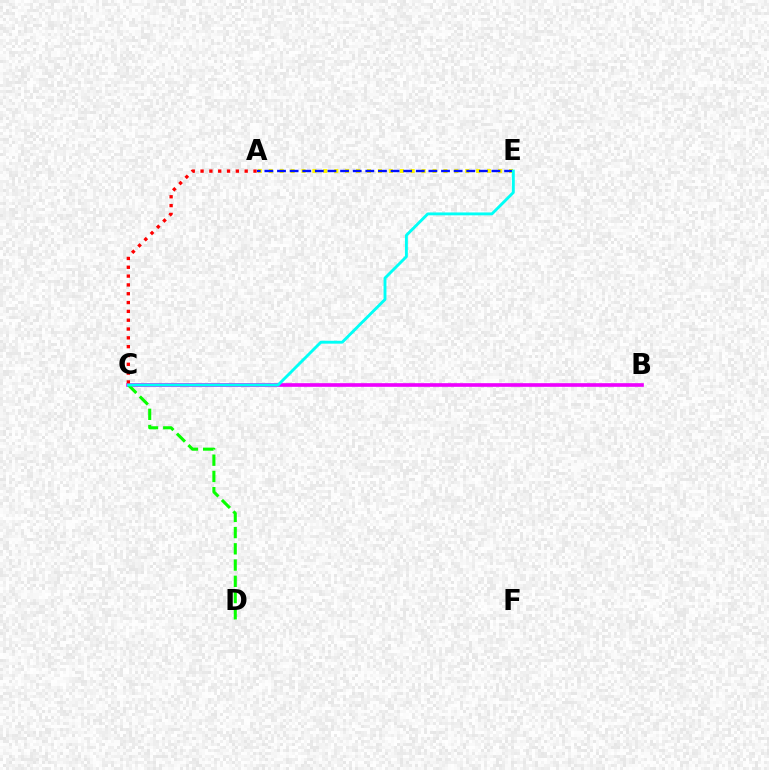{('A', 'E'): [{'color': '#fcf500', 'line_style': 'dotted', 'thickness': 2.97}, {'color': '#0010ff', 'line_style': 'dashed', 'thickness': 1.71}], ('B', 'C'): [{'color': '#ee00ff', 'line_style': 'solid', 'thickness': 2.63}], ('C', 'D'): [{'color': '#08ff00', 'line_style': 'dashed', 'thickness': 2.21}], ('A', 'C'): [{'color': '#ff0000', 'line_style': 'dotted', 'thickness': 2.4}], ('C', 'E'): [{'color': '#00fff6', 'line_style': 'solid', 'thickness': 2.07}]}